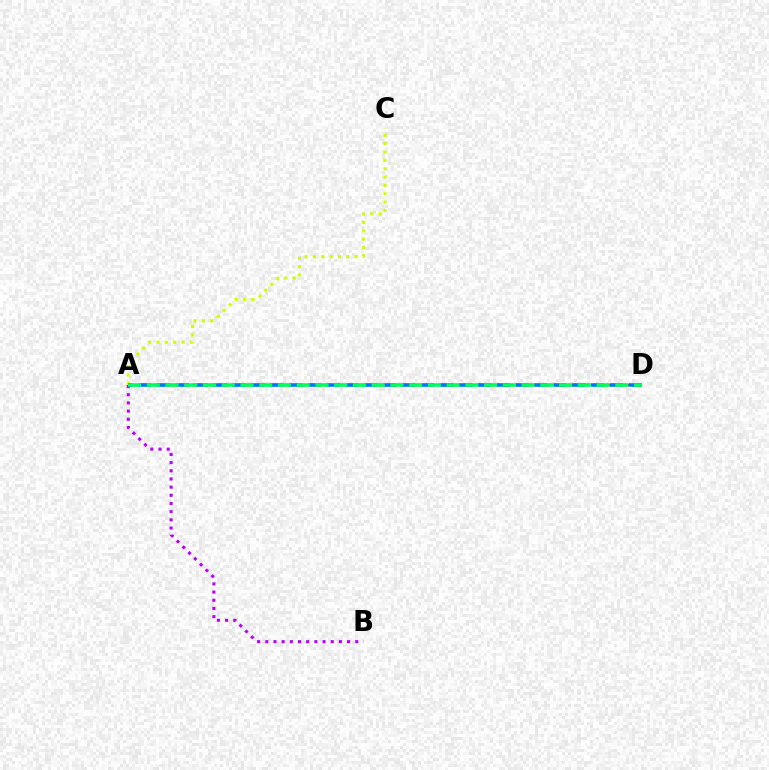{('A', 'C'): [{'color': '#d1ff00', 'line_style': 'dotted', 'thickness': 2.27}], ('A', 'D'): [{'color': '#ff0000', 'line_style': 'dashed', 'thickness': 1.76}, {'color': '#0074ff', 'line_style': 'dashed', 'thickness': 2.56}, {'color': '#00ff5c', 'line_style': 'dashed', 'thickness': 2.55}], ('A', 'B'): [{'color': '#b900ff', 'line_style': 'dotted', 'thickness': 2.22}]}